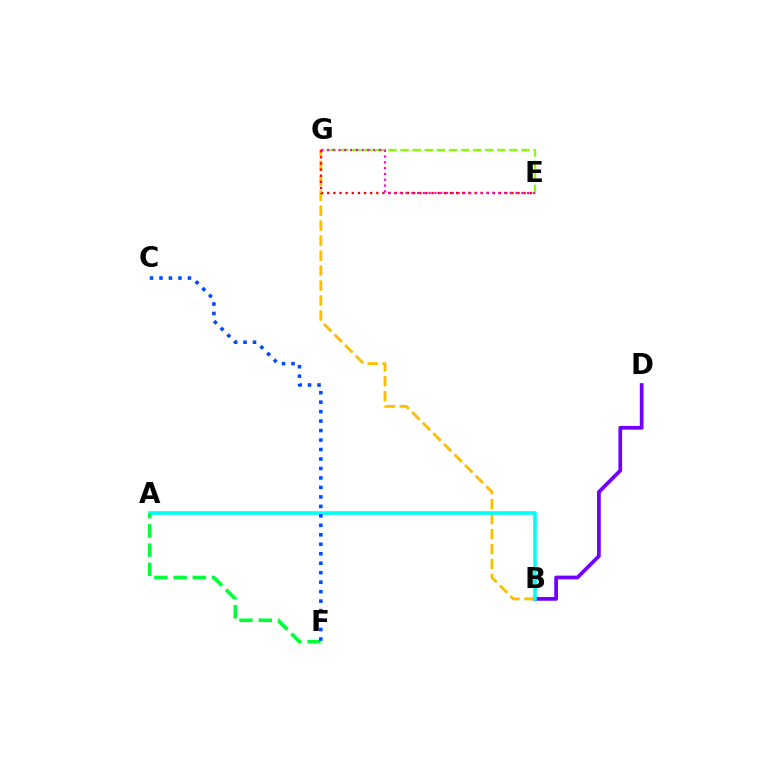{('B', 'D'): [{'color': '#7200ff', 'line_style': 'solid', 'thickness': 2.69}], ('B', 'G'): [{'color': '#ffbd00', 'line_style': 'dashed', 'thickness': 2.03}], ('A', 'B'): [{'color': '#00fff6', 'line_style': 'solid', 'thickness': 2.61}], ('E', 'G'): [{'color': '#ff0000', 'line_style': 'dotted', 'thickness': 1.67}, {'color': '#84ff00', 'line_style': 'dashed', 'thickness': 1.64}, {'color': '#ff00cf', 'line_style': 'dotted', 'thickness': 1.57}], ('A', 'F'): [{'color': '#00ff39', 'line_style': 'dashed', 'thickness': 2.61}], ('C', 'F'): [{'color': '#004bff', 'line_style': 'dotted', 'thickness': 2.57}]}